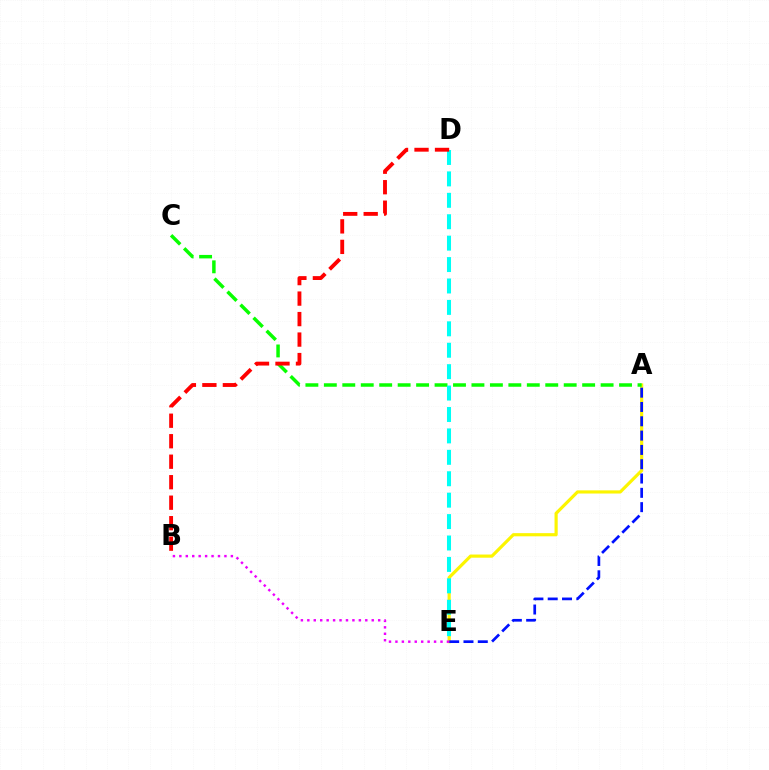{('A', 'E'): [{'color': '#fcf500', 'line_style': 'solid', 'thickness': 2.28}, {'color': '#0010ff', 'line_style': 'dashed', 'thickness': 1.94}], ('A', 'C'): [{'color': '#08ff00', 'line_style': 'dashed', 'thickness': 2.51}], ('D', 'E'): [{'color': '#00fff6', 'line_style': 'dashed', 'thickness': 2.91}], ('B', 'E'): [{'color': '#ee00ff', 'line_style': 'dotted', 'thickness': 1.75}], ('B', 'D'): [{'color': '#ff0000', 'line_style': 'dashed', 'thickness': 2.78}]}